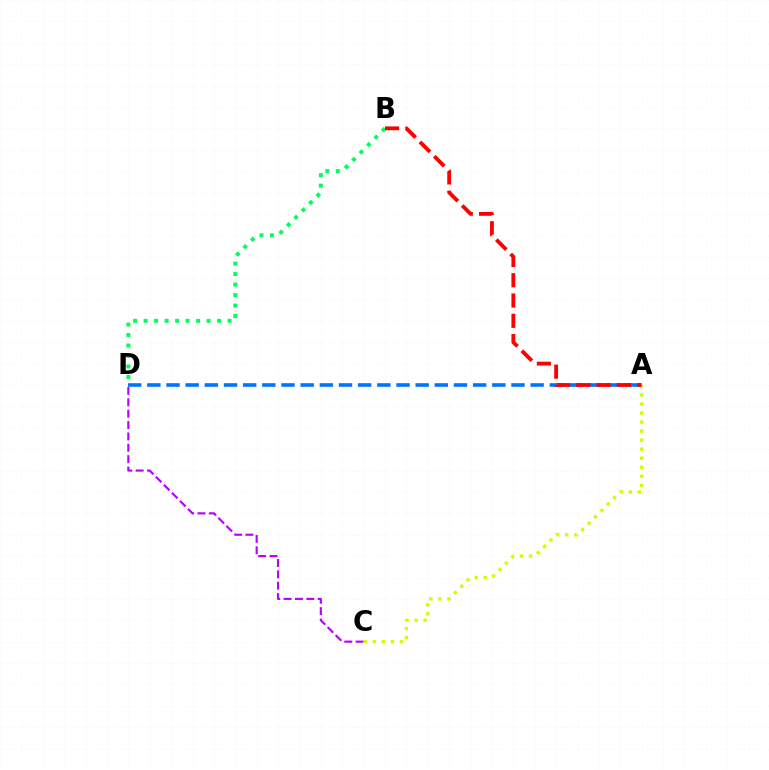{('C', 'D'): [{'color': '#b900ff', 'line_style': 'dashed', 'thickness': 1.54}], ('A', 'C'): [{'color': '#d1ff00', 'line_style': 'dotted', 'thickness': 2.45}], ('A', 'D'): [{'color': '#0074ff', 'line_style': 'dashed', 'thickness': 2.6}], ('B', 'D'): [{'color': '#00ff5c', 'line_style': 'dotted', 'thickness': 2.85}], ('A', 'B'): [{'color': '#ff0000', 'line_style': 'dashed', 'thickness': 2.75}]}